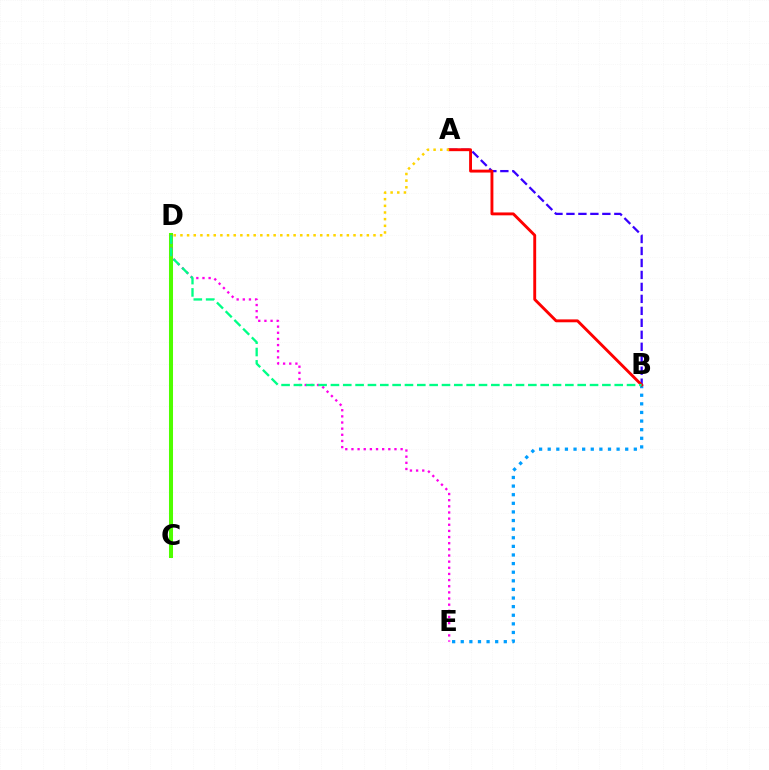{('B', 'E'): [{'color': '#009eff', 'line_style': 'dotted', 'thickness': 2.34}], ('A', 'B'): [{'color': '#3700ff', 'line_style': 'dashed', 'thickness': 1.63}, {'color': '#ff0000', 'line_style': 'solid', 'thickness': 2.08}], ('C', 'D'): [{'color': '#4fff00', 'line_style': 'solid', 'thickness': 2.9}], ('D', 'E'): [{'color': '#ff00ed', 'line_style': 'dotted', 'thickness': 1.67}], ('B', 'D'): [{'color': '#00ff86', 'line_style': 'dashed', 'thickness': 1.68}], ('A', 'D'): [{'color': '#ffd500', 'line_style': 'dotted', 'thickness': 1.81}]}